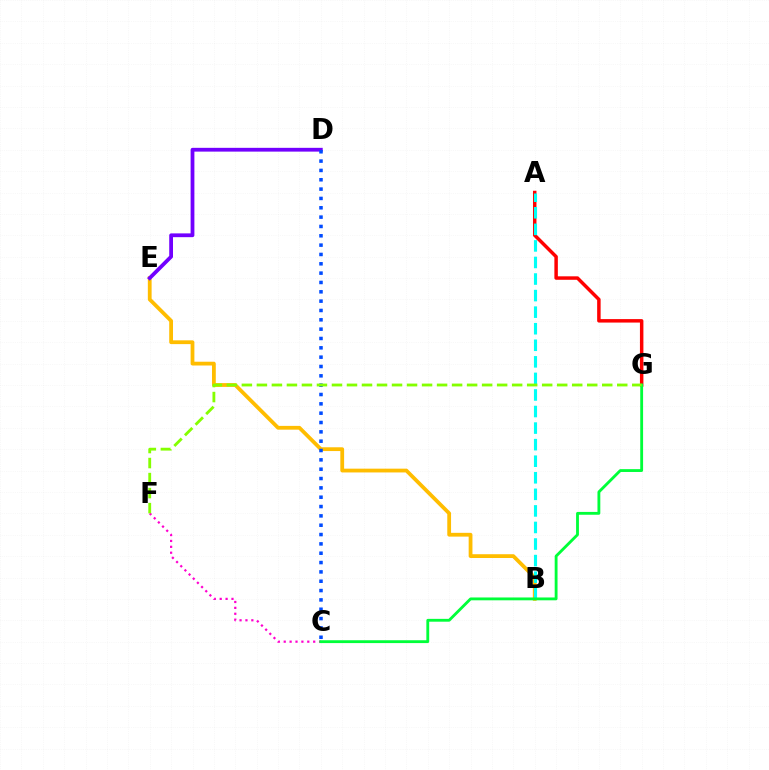{('B', 'E'): [{'color': '#ffbd00', 'line_style': 'solid', 'thickness': 2.72}], ('D', 'E'): [{'color': '#7200ff', 'line_style': 'solid', 'thickness': 2.72}], ('C', 'F'): [{'color': '#ff00cf', 'line_style': 'dotted', 'thickness': 1.6}], ('A', 'G'): [{'color': '#ff0000', 'line_style': 'solid', 'thickness': 2.5}], ('A', 'B'): [{'color': '#00fff6', 'line_style': 'dashed', 'thickness': 2.25}], ('C', 'G'): [{'color': '#00ff39', 'line_style': 'solid', 'thickness': 2.04}], ('C', 'D'): [{'color': '#004bff', 'line_style': 'dotted', 'thickness': 2.54}], ('F', 'G'): [{'color': '#84ff00', 'line_style': 'dashed', 'thickness': 2.04}]}